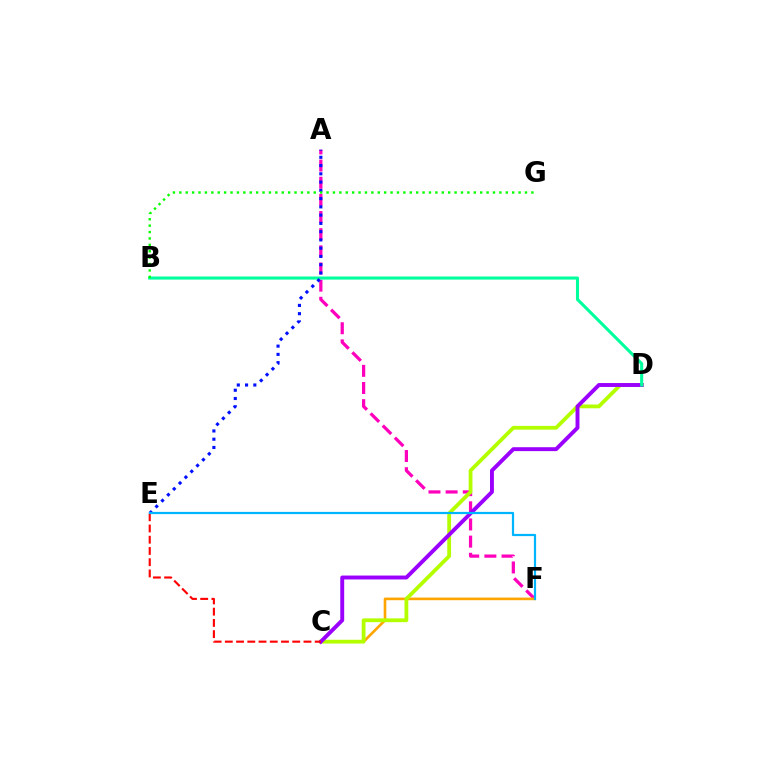{('A', 'F'): [{'color': '#ff00bd', 'line_style': 'dashed', 'thickness': 2.33}], ('C', 'F'): [{'color': '#ffa500', 'line_style': 'solid', 'thickness': 1.89}], ('C', 'D'): [{'color': '#b3ff00', 'line_style': 'solid', 'thickness': 2.73}, {'color': '#9b00ff', 'line_style': 'solid', 'thickness': 2.82}], ('B', 'D'): [{'color': '#00ff9d', 'line_style': 'solid', 'thickness': 2.21}], ('A', 'E'): [{'color': '#0010ff', 'line_style': 'dotted', 'thickness': 2.24}], ('B', 'G'): [{'color': '#08ff00', 'line_style': 'dotted', 'thickness': 1.74}], ('C', 'E'): [{'color': '#ff0000', 'line_style': 'dashed', 'thickness': 1.53}], ('E', 'F'): [{'color': '#00b5ff', 'line_style': 'solid', 'thickness': 1.59}]}